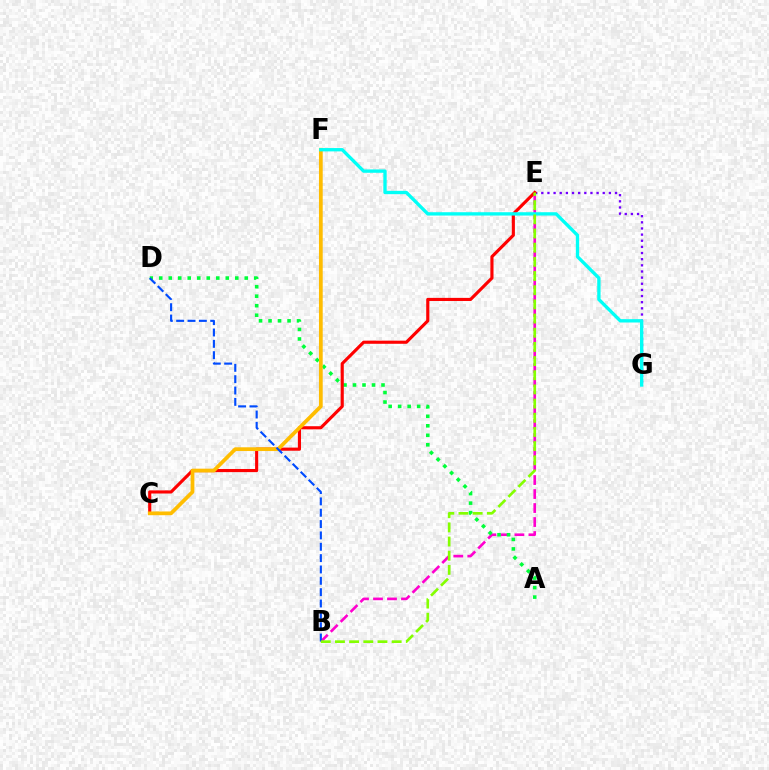{('B', 'E'): [{'color': '#ff00cf', 'line_style': 'dashed', 'thickness': 1.9}, {'color': '#84ff00', 'line_style': 'dashed', 'thickness': 1.93}], ('E', 'G'): [{'color': '#7200ff', 'line_style': 'dotted', 'thickness': 1.67}], ('A', 'D'): [{'color': '#00ff39', 'line_style': 'dotted', 'thickness': 2.58}], ('C', 'E'): [{'color': '#ff0000', 'line_style': 'solid', 'thickness': 2.26}], ('C', 'F'): [{'color': '#ffbd00', 'line_style': 'solid', 'thickness': 2.7}], ('B', 'D'): [{'color': '#004bff', 'line_style': 'dashed', 'thickness': 1.54}], ('F', 'G'): [{'color': '#00fff6', 'line_style': 'solid', 'thickness': 2.4}]}